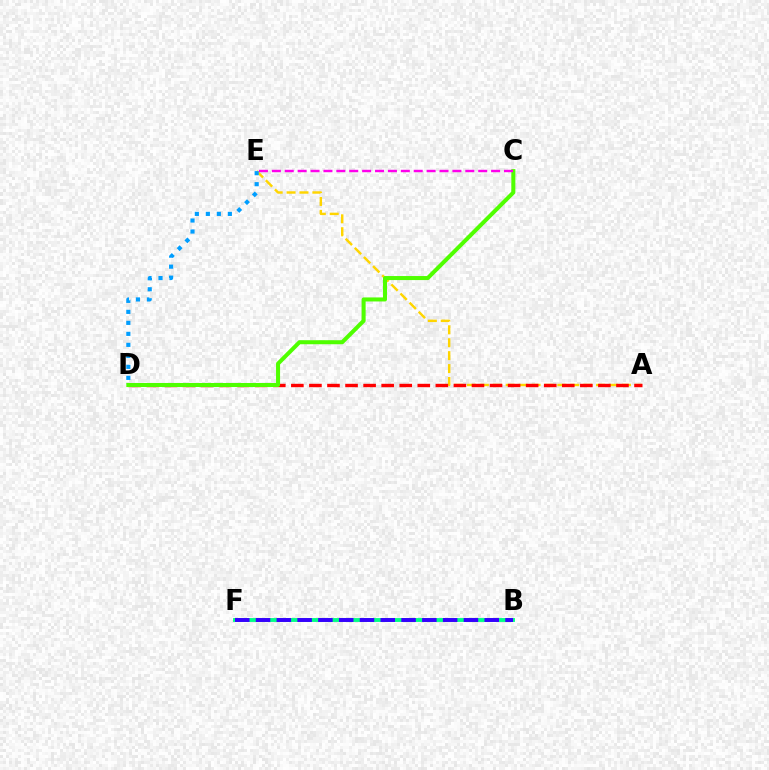{('A', 'E'): [{'color': '#ffd500', 'line_style': 'dashed', 'thickness': 1.75}], ('A', 'D'): [{'color': '#ff0000', 'line_style': 'dashed', 'thickness': 2.45}], ('B', 'F'): [{'color': '#00ff86', 'line_style': 'solid', 'thickness': 2.79}, {'color': '#3700ff', 'line_style': 'dashed', 'thickness': 2.82}], ('C', 'D'): [{'color': '#4fff00', 'line_style': 'solid', 'thickness': 2.9}], ('D', 'E'): [{'color': '#009eff', 'line_style': 'dotted', 'thickness': 2.99}], ('C', 'E'): [{'color': '#ff00ed', 'line_style': 'dashed', 'thickness': 1.75}]}